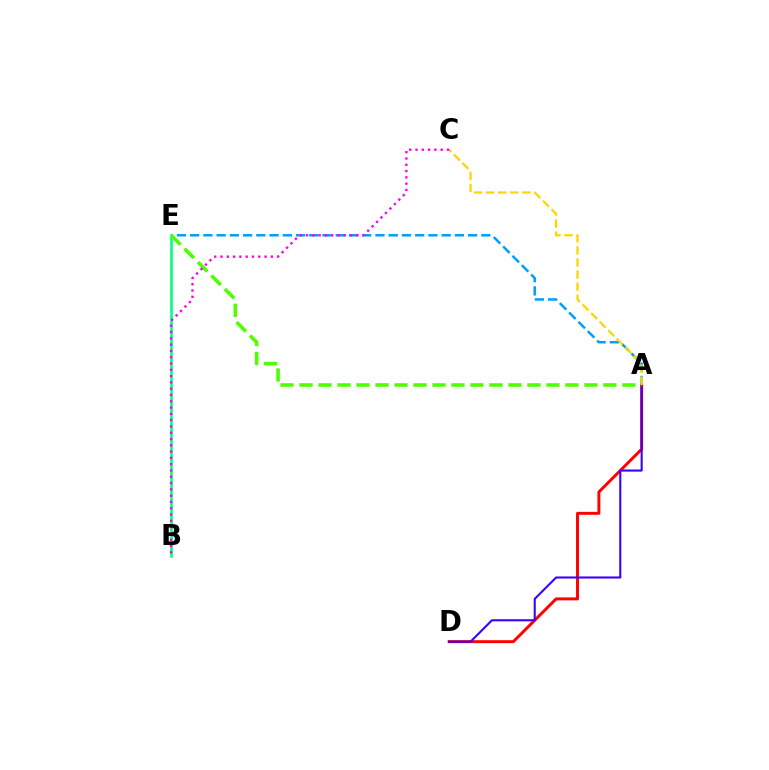{('A', 'D'): [{'color': '#ff0000', 'line_style': 'solid', 'thickness': 2.11}, {'color': '#3700ff', 'line_style': 'solid', 'thickness': 1.5}], ('A', 'E'): [{'color': '#009eff', 'line_style': 'dashed', 'thickness': 1.8}, {'color': '#4fff00', 'line_style': 'dashed', 'thickness': 2.58}], ('B', 'E'): [{'color': '#00ff86', 'line_style': 'solid', 'thickness': 1.89}], ('A', 'C'): [{'color': '#ffd500', 'line_style': 'dashed', 'thickness': 1.64}], ('B', 'C'): [{'color': '#ff00ed', 'line_style': 'dotted', 'thickness': 1.71}]}